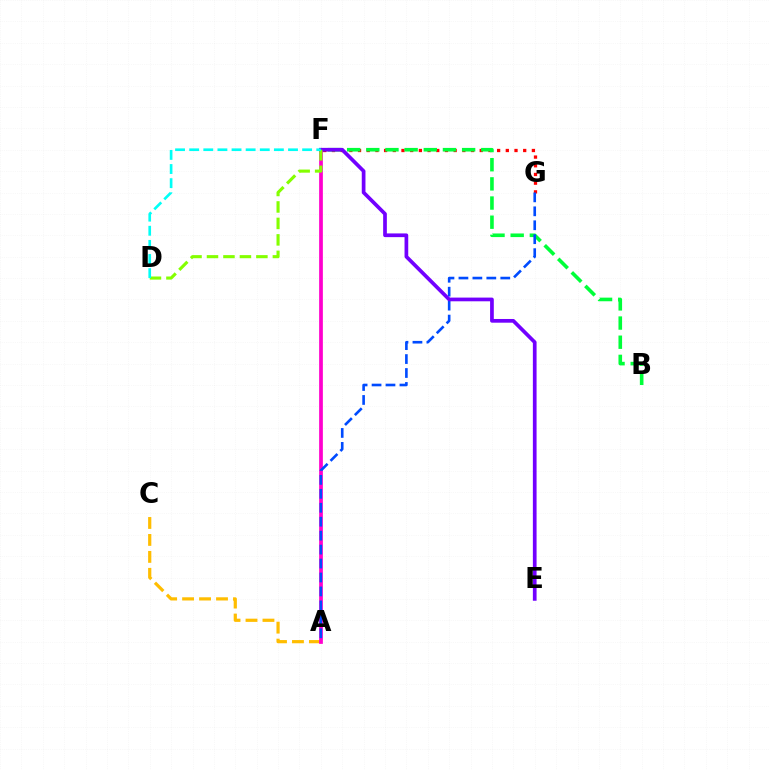{('F', 'G'): [{'color': '#ff0000', 'line_style': 'dotted', 'thickness': 2.36}], ('A', 'C'): [{'color': '#ffbd00', 'line_style': 'dashed', 'thickness': 2.3}], ('B', 'F'): [{'color': '#00ff39', 'line_style': 'dashed', 'thickness': 2.6}], ('A', 'F'): [{'color': '#ff00cf', 'line_style': 'solid', 'thickness': 2.68}], ('A', 'G'): [{'color': '#004bff', 'line_style': 'dashed', 'thickness': 1.89}], ('E', 'F'): [{'color': '#7200ff', 'line_style': 'solid', 'thickness': 2.67}], ('D', 'F'): [{'color': '#84ff00', 'line_style': 'dashed', 'thickness': 2.24}, {'color': '#00fff6', 'line_style': 'dashed', 'thickness': 1.92}]}